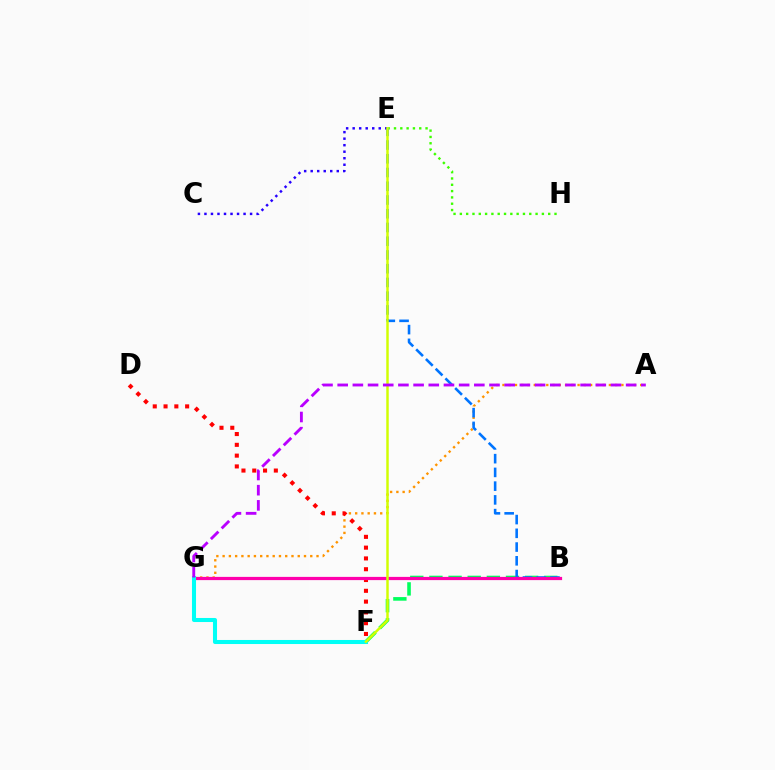{('C', 'E'): [{'color': '#2500ff', 'line_style': 'dotted', 'thickness': 1.77}], ('B', 'F'): [{'color': '#00ff5c', 'line_style': 'dashed', 'thickness': 2.6}], ('E', 'H'): [{'color': '#3dff00', 'line_style': 'dotted', 'thickness': 1.71}], ('A', 'G'): [{'color': '#ff9400', 'line_style': 'dotted', 'thickness': 1.7}, {'color': '#b900ff', 'line_style': 'dashed', 'thickness': 2.06}], ('B', 'E'): [{'color': '#0074ff', 'line_style': 'dashed', 'thickness': 1.87}], ('D', 'F'): [{'color': '#ff0000', 'line_style': 'dotted', 'thickness': 2.93}], ('B', 'G'): [{'color': '#ff00ac', 'line_style': 'solid', 'thickness': 2.32}], ('F', 'G'): [{'color': '#00fff6', 'line_style': 'solid', 'thickness': 2.92}], ('E', 'F'): [{'color': '#d1ff00', 'line_style': 'solid', 'thickness': 1.77}]}